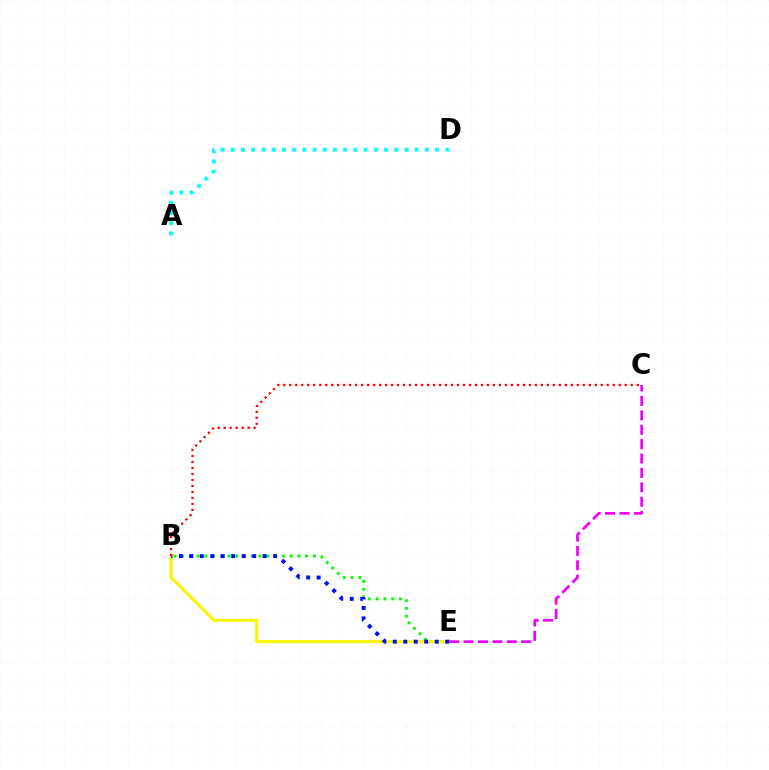{('B', 'E'): [{'color': '#08ff00', 'line_style': 'dotted', 'thickness': 2.11}, {'color': '#fcf500', 'line_style': 'solid', 'thickness': 2.22}, {'color': '#0010ff', 'line_style': 'dotted', 'thickness': 2.85}], ('A', 'D'): [{'color': '#00fff6', 'line_style': 'dotted', 'thickness': 2.78}], ('C', 'E'): [{'color': '#ee00ff', 'line_style': 'dashed', 'thickness': 1.96}], ('B', 'C'): [{'color': '#ff0000', 'line_style': 'dotted', 'thickness': 1.63}]}